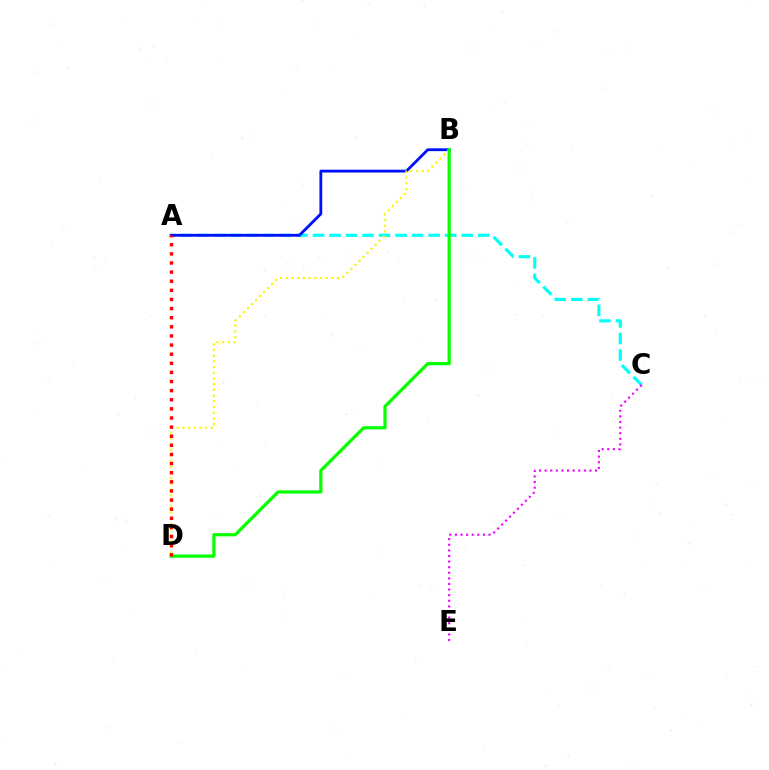{('A', 'C'): [{'color': '#00fff6', 'line_style': 'dashed', 'thickness': 2.24}], ('C', 'E'): [{'color': '#ee00ff', 'line_style': 'dotted', 'thickness': 1.52}], ('A', 'B'): [{'color': '#0010ff', 'line_style': 'solid', 'thickness': 2.03}], ('B', 'D'): [{'color': '#fcf500', 'line_style': 'dotted', 'thickness': 1.55}, {'color': '#08ff00', 'line_style': 'solid', 'thickness': 2.32}], ('A', 'D'): [{'color': '#ff0000', 'line_style': 'dotted', 'thickness': 2.48}]}